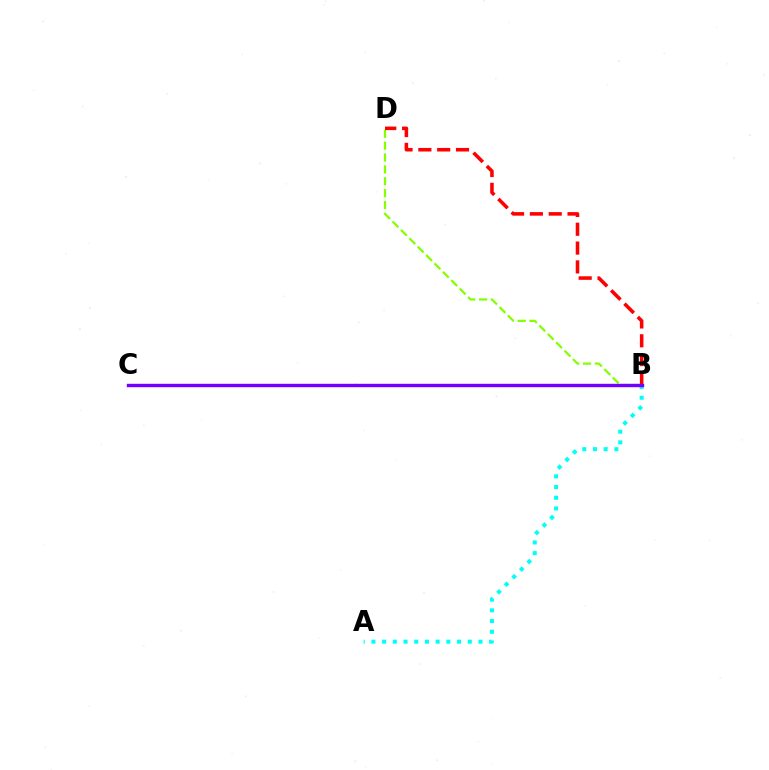{('B', 'D'): [{'color': '#84ff00', 'line_style': 'dashed', 'thickness': 1.61}, {'color': '#ff0000', 'line_style': 'dashed', 'thickness': 2.56}], ('A', 'B'): [{'color': '#00fff6', 'line_style': 'dotted', 'thickness': 2.91}], ('B', 'C'): [{'color': '#7200ff', 'line_style': 'solid', 'thickness': 2.44}]}